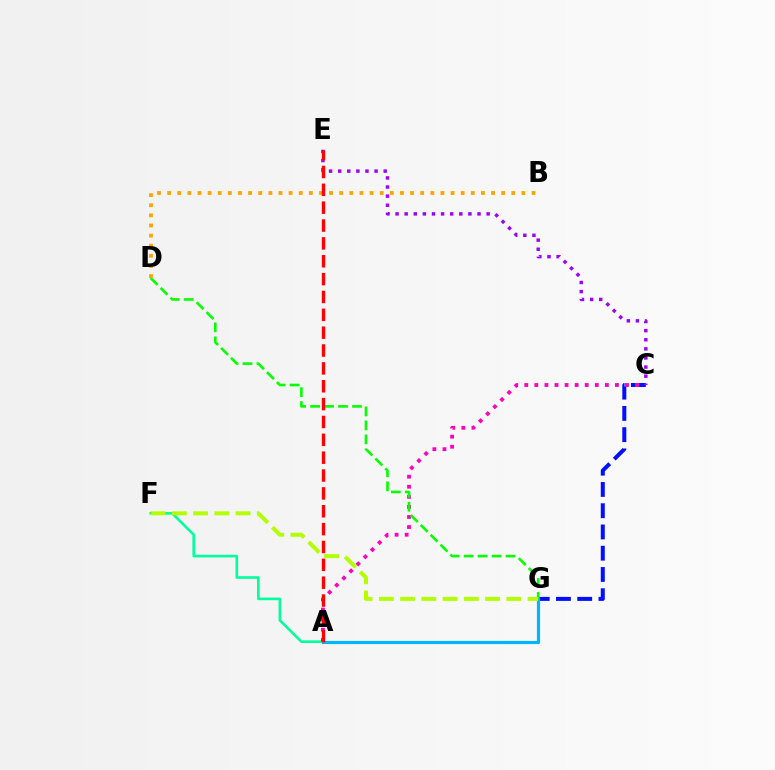{('C', 'G'): [{'color': '#0010ff', 'line_style': 'dashed', 'thickness': 2.89}], ('A', 'G'): [{'color': '#00b5ff', 'line_style': 'solid', 'thickness': 2.29}], ('A', 'F'): [{'color': '#00ff9d', 'line_style': 'solid', 'thickness': 1.9}], ('A', 'C'): [{'color': '#ff00bd', 'line_style': 'dotted', 'thickness': 2.74}], ('D', 'G'): [{'color': '#08ff00', 'line_style': 'dashed', 'thickness': 1.9}], ('B', 'D'): [{'color': '#ffa500', 'line_style': 'dotted', 'thickness': 2.75}], ('C', 'E'): [{'color': '#9b00ff', 'line_style': 'dotted', 'thickness': 2.47}], ('F', 'G'): [{'color': '#b3ff00', 'line_style': 'dashed', 'thickness': 2.89}], ('A', 'E'): [{'color': '#ff0000', 'line_style': 'dashed', 'thickness': 2.43}]}